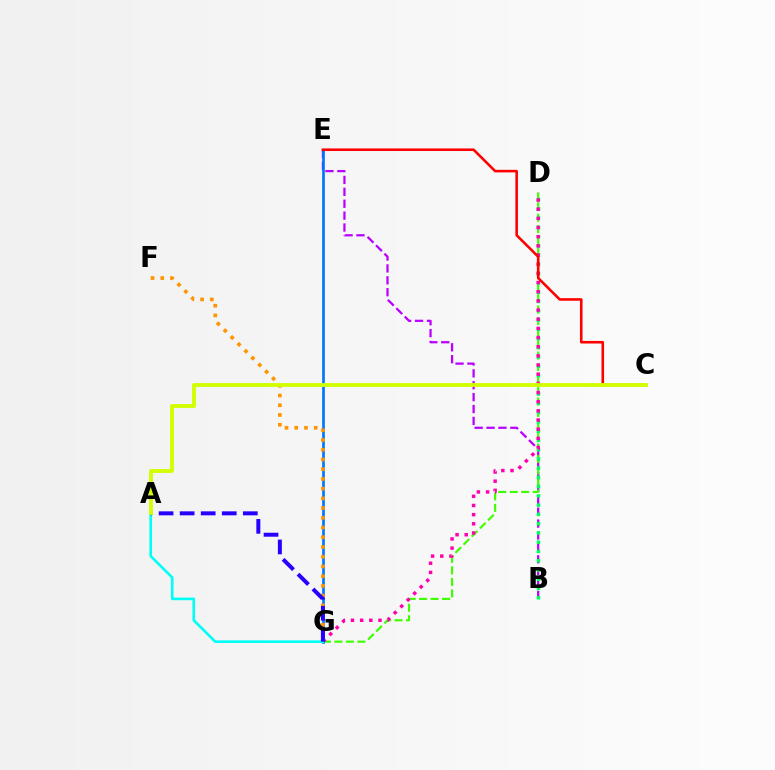{('B', 'E'): [{'color': '#b900ff', 'line_style': 'dashed', 'thickness': 1.62}], ('D', 'G'): [{'color': '#3dff00', 'line_style': 'dashed', 'thickness': 1.56}, {'color': '#ff00ac', 'line_style': 'dotted', 'thickness': 2.49}], ('B', 'D'): [{'color': '#00ff5c', 'line_style': 'dotted', 'thickness': 2.52}], ('E', 'G'): [{'color': '#0074ff', 'line_style': 'solid', 'thickness': 1.92}], ('F', 'G'): [{'color': '#ff9400', 'line_style': 'dotted', 'thickness': 2.64}], ('A', 'G'): [{'color': '#00fff6', 'line_style': 'solid', 'thickness': 1.89}, {'color': '#2500ff', 'line_style': 'dashed', 'thickness': 2.86}], ('C', 'E'): [{'color': '#ff0000', 'line_style': 'solid', 'thickness': 1.86}], ('A', 'C'): [{'color': '#d1ff00', 'line_style': 'solid', 'thickness': 2.76}]}